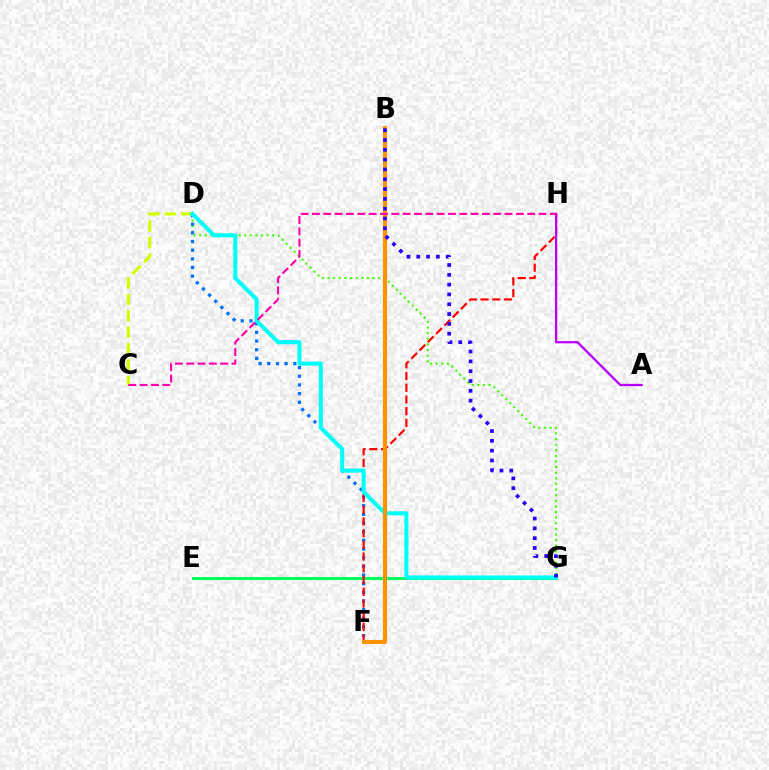{('E', 'G'): [{'color': '#00ff5c', 'line_style': 'solid', 'thickness': 2.13}], ('C', 'D'): [{'color': '#d1ff00', 'line_style': 'dashed', 'thickness': 2.23}], ('D', 'G'): [{'color': '#3dff00', 'line_style': 'dotted', 'thickness': 1.53}, {'color': '#00fff6', 'line_style': 'solid', 'thickness': 2.93}], ('D', 'F'): [{'color': '#0074ff', 'line_style': 'dotted', 'thickness': 2.35}], ('F', 'H'): [{'color': '#ff0000', 'line_style': 'dashed', 'thickness': 1.59}], ('A', 'H'): [{'color': '#b900ff', 'line_style': 'solid', 'thickness': 1.63}], ('B', 'F'): [{'color': '#ff9400', 'line_style': 'solid', 'thickness': 2.96}], ('B', 'G'): [{'color': '#2500ff', 'line_style': 'dotted', 'thickness': 2.67}], ('C', 'H'): [{'color': '#ff00ac', 'line_style': 'dashed', 'thickness': 1.54}]}